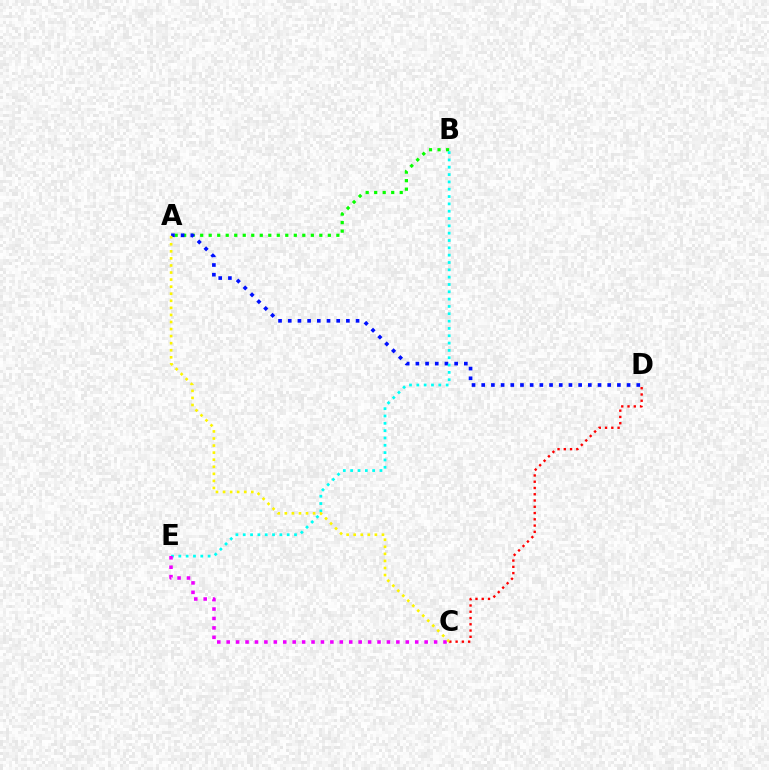{('A', 'B'): [{'color': '#08ff00', 'line_style': 'dotted', 'thickness': 2.31}], ('A', 'D'): [{'color': '#0010ff', 'line_style': 'dotted', 'thickness': 2.63}], ('B', 'E'): [{'color': '#00fff6', 'line_style': 'dotted', 'thickness': 1.99}], ('C', 'E'): [{'color': '#ee00ff', 'line_style': 'dotted', 'thickness': 2.56}], ('C', 'D'): [{'color': '#ff0000', 'line_style': 'dotted', 'thickness': 1.7}], ('A', 'C'): [{'color': '#fcf500', 'line_style': 'dotted', 'thickness': 1.92}]}